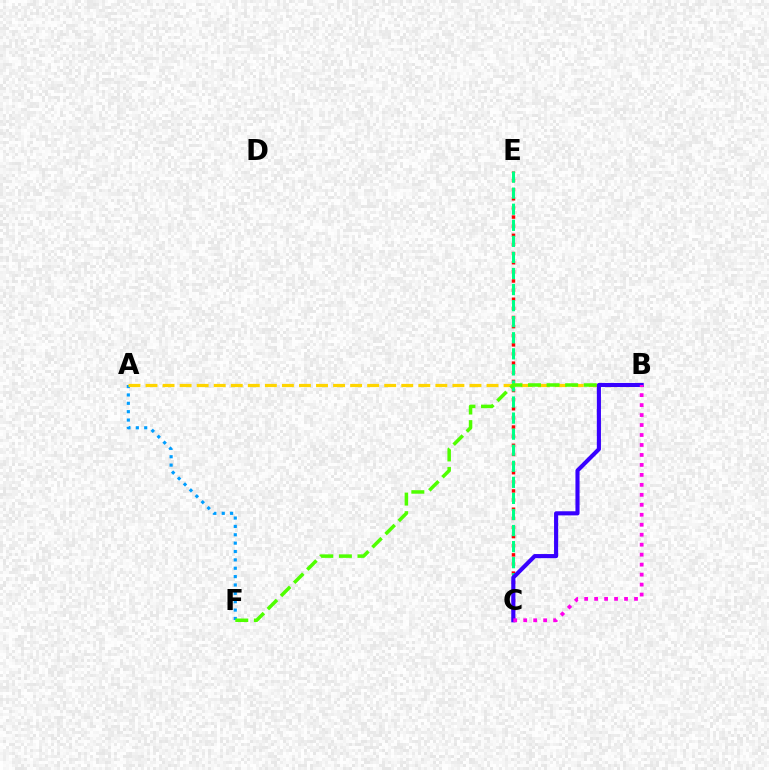{('C', 'E'): [{'color': '#ff0000', 'line_style': 'dotted', 'thickness': 2.48}, {'color': '#00ff86', 'line_style': 'dashed', 'thickness': 2.18}], ('A', 'F'): [{'color': '#009eff', 'line_style': 'dotted', 'thickness': 2.27}], ('A', 'B'): [{'color': '#ffd500', 'line_style': 'dashed', 'thickness': 2.32}], ('B', 'F'): [{'color': '#4fff00', 'line_style': 'dashed', 'thickness': 2.53}], ('B', 'C'): [{'color': '#3700ff', 'line_style': 'solid', 'thickness': 2.96}, {'color': '#ff00ed', 'line_style': 'dotted', 'thickness': 2.71}]}